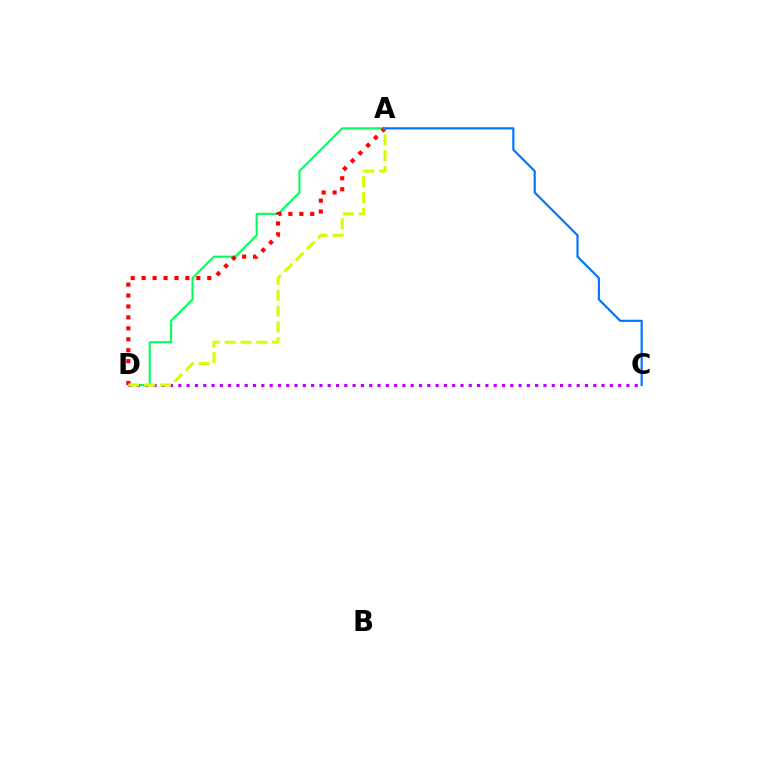{('A', 'D'): [{'color': '#00ff5c', 'line_style': 'solid', 'thickness': 1.51}, {'color': '#ff0000', 'line_style': 'dotted', 'thickness': 2.97}, {'color': '#d1ff00', 'line_style': 'dashed', 'thickness': 2.15}], ('C', 'D'): [{'color': '#b900ff', 'line_style': 'dotted', 'thickness': 2.25}], ('A', 'C'): [{'color': '#0074ff', 'line_style': 'solid', 'thickness': 1.56}]}